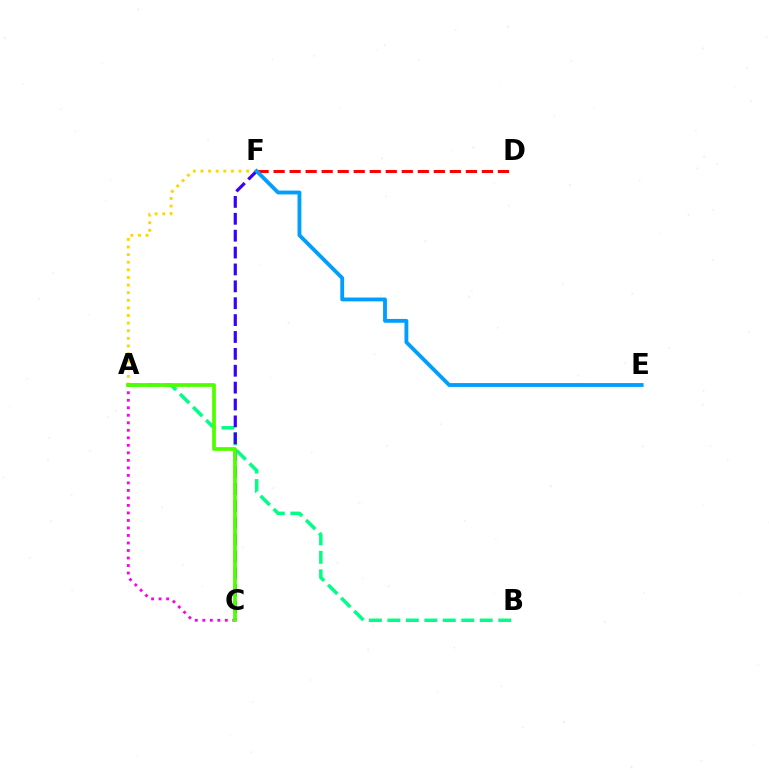{('A', 'F'): [{'color': '#ffd500', 'line_style': 'dotted', 'thickness': 2.07}], ('A', 'B'): [{'color': '#00ff86', 'line_style': 'dashed', 'thickness': 2.51}], ('D', 'F'): [{'color': '#ff0000', 'line_style': 'dashed', 'thickness': 2.18}], ('C', 'F'): [{'color': '#3700ff', 'line_style': 'dashed', 'thickness': 2.29}], ('A', 'C'): [{'color': '#ff00ed', 'line_style': 'dotted', 'thickness': 2.04}, {'color': '#4fff00', 'line_style': 'solid', 'thickness': 2.68}], ('E', 'F'): [{'color': '#009eff', 'line_style': 'solid', 'thickness': 2.76}]}